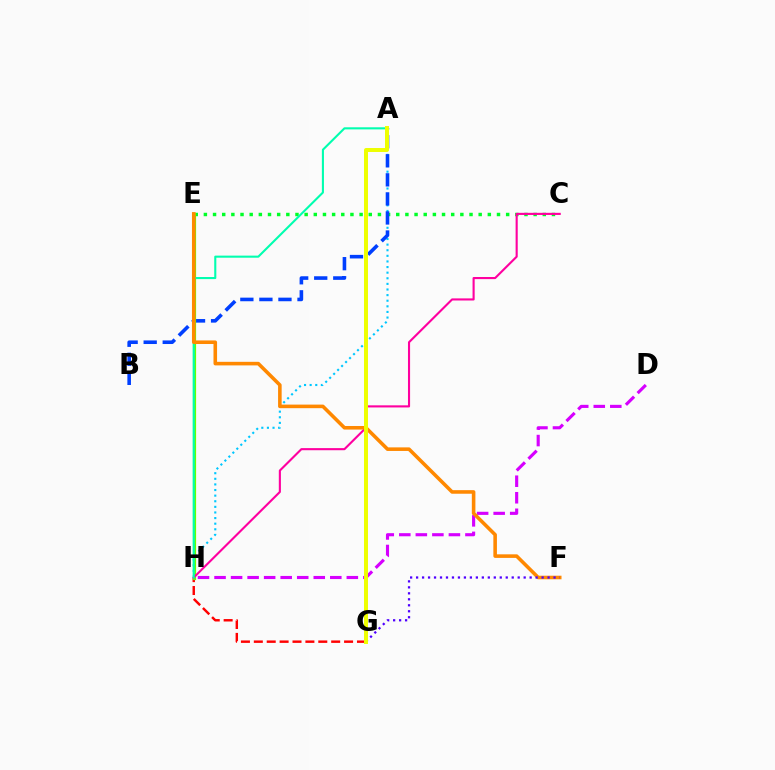{('C', 'E'): [{'color': '#00ff27', 'line_style': 'dotted', 'thickness': 2.49}], ('A', 'H'): [{'color': '#00c7ff', 'line_style': 'dotted', 'thickness': 1.52}, {'color': '#00ffaf', 'line_style': 'solid', 'thickness': 1.51}], ('A', 'B'): [{'color': '#003fff', 'line_style': 'dashed', 'thickness': 2.59}], ('G', 'H'): [{'color': '#ff0000', 'line_style': 'dashed', 'thickness': 1.75}], ('E', 'H'): [{'color': '#66ff00', 'line_style': 'solid', 'thickness': 2.3}], ('D', 'H'): [{'color': '#d600ff', 'line_style': 'dashed', 'thickness': 2.25}], ('C', 'H'): [{'color': '#ff00a0', 'line_style': 'solid', 'thickness': 1.52}], ('E', 'F'): [{'color': '#ff8800', 'line_style': 'solid', 'thickness': 2.57}], ('F', 'G'): [{'color': '#4f00ff', 'line_style': 'dotted', 'thickness': 1.62}], ('A', 'G'): [{'color': '#eeff00', 'line_style': 'solid', 'thickness': 2.86}]}